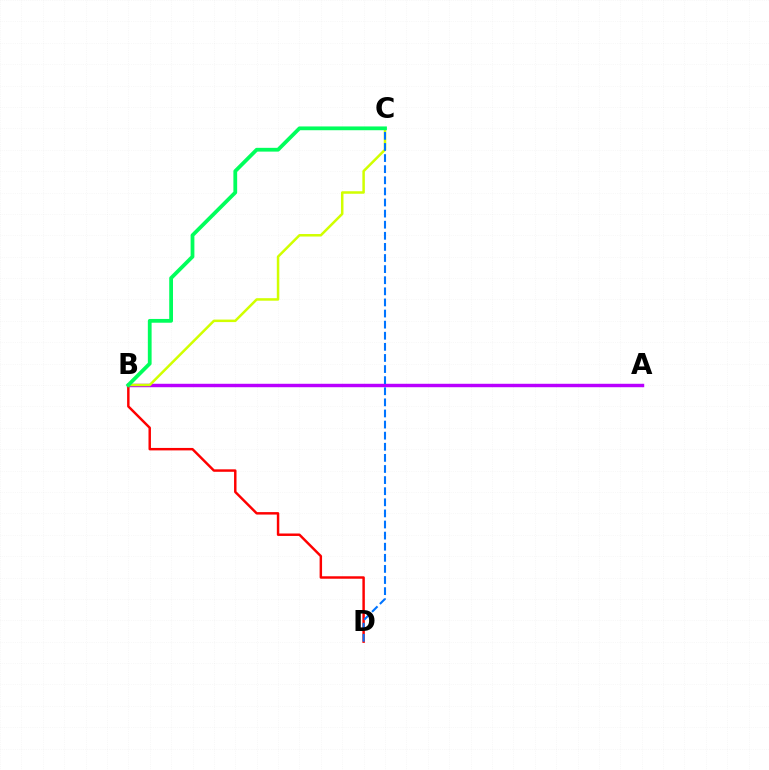{('A', 'B'): [{'color': '#b900ff', 'line_style': 'solid', 'thickness': 2.48}], ('B', 'D'): [{'color': '#ff0000', 'line_style': 'solid', 'thickness': 1.77}], ('B', 'C'): [{'color': '#d1ff00', 'line_style': 'solid', 'thickness': 1.8}, {'color': '#00ff5c', 'line_style': 'solid', 'thickness': 2.72}], ('C', 'D'): [{'color': '#0074ff', 'line_style': 'dashed', 'thickness': 1.51}]}